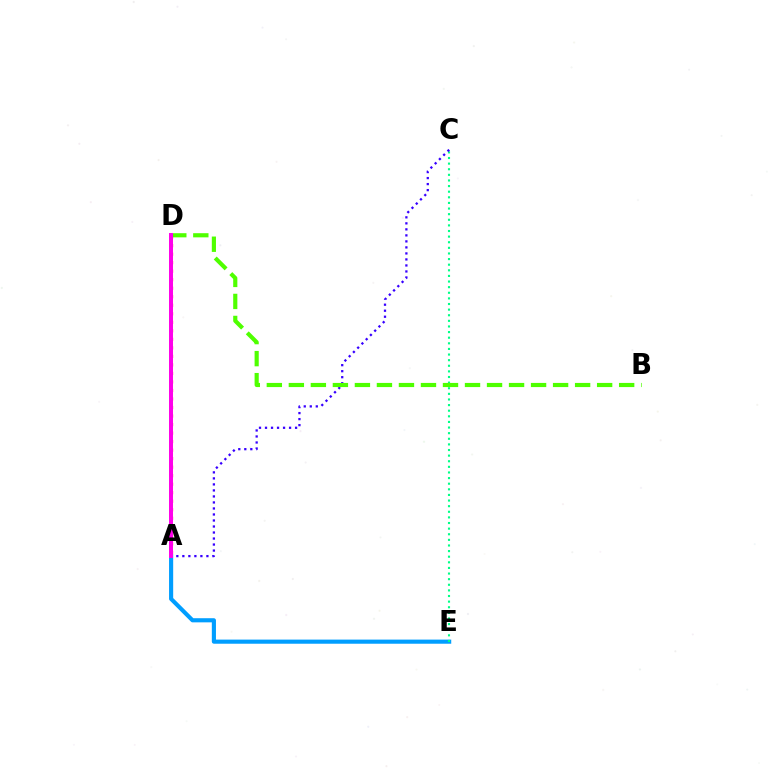{('A', 'E'): [{'color': '#009eff', 'line_style': 'solid', 'thickness': 2.97}], ('A', 'D'): [{'color': '#ffd500', 'line_style': 'dashed', 'thickness': 2.8}, {'color': '#ff0000', 'line_style': 'dotted', 'thickness': 2.31}, {'color': '#ff00ed', 'line_style': 'solid', 'thickness': 2.86}], ('C', 'E'): [{'color': '#00ff86', 'line_style': 'dotted', 'thickness': 1.53}], ('A', 'C'): [{'color': '#3700ff', 'line_style': 'dotted', 'thickness': 1.63}], ('B', 'D'): [{'color': '#4fff00', 'line_style': 'dashed', 'thickness': 2.99}]}